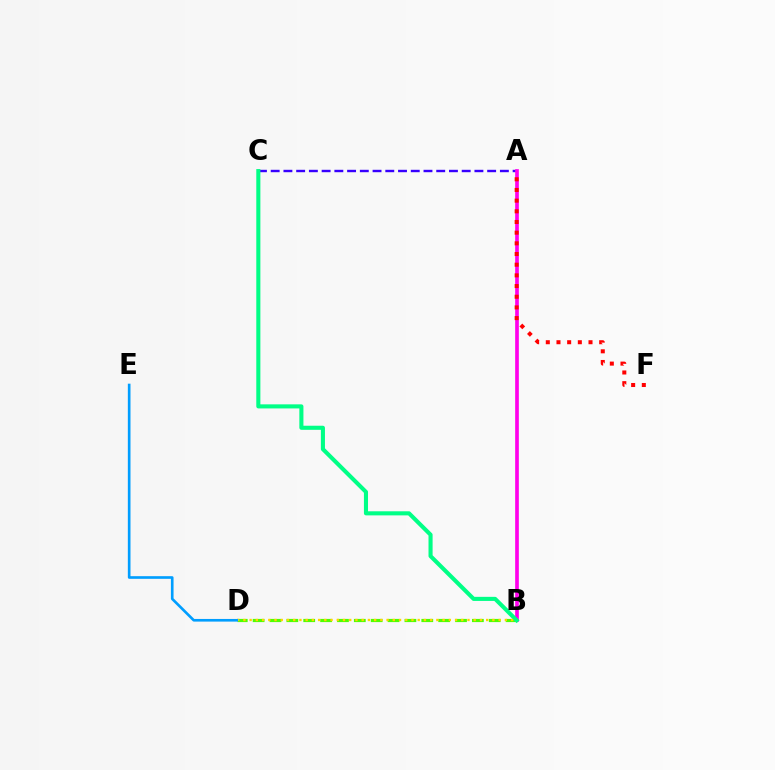{('B', 'D'): [{'color': '#4fff00', 'line_style': 'dashed', 'thickness': 2.29}, {'color': '#ffd500', 'line_style': 'dotted', 'thickness': 1.69}], ('A', 'C'): [{'color': '#3700ff', 'line_style': 'dashed', 'thickness': 1.73}], ('A', 'B'): [{'color': '#ff00ed', 'line_style': 'solid', 'thickness': 2.64}], ('B', 'C'): [{'color': '#00ff86', 'line_style': 'solid', 'thickness': 2.94}], ('A', 'F'): [{'color': '#ff0000', 'line_style': 'dotted', 'thickness': 2.9}], ('D', 'E'): [{'color': '#009eff', 'line_style': 'solid', 'thickness': 1.91}]}